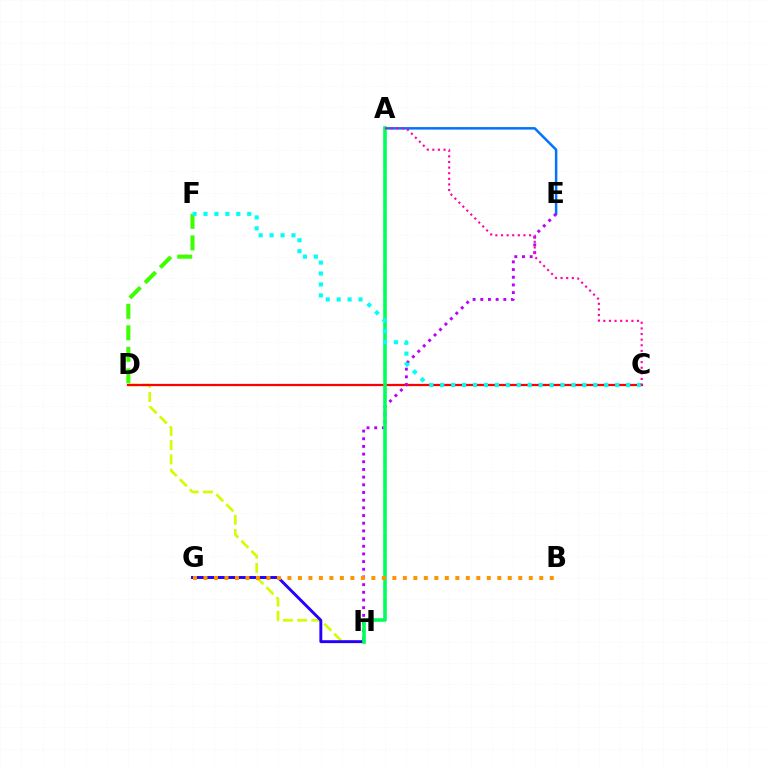{('A', 'E'): [{'color': '#0074ff', 'line_style': 'solid', 'thickness': 1.8}], ('D', 'H'): [{'color': '#d1ff00', 'line_style': 'dashed', 'thickness': 1.93}], ('G', 'H'): [{'color': '#2500ff', 'line_style': 'solid', 'thickness': 2.1}], ('C', 'D'): [{'color': '#ff0000', 'line_style': 'solid', 'thickness': 1.61}], ('D', 'F'): [{'color': '#3dff00', 'line_style': 'dashed', 'thickness': 2.92}], ('E', 'H'): [{'color': '#b900ff', 'line_style': 'dotted', 'thickness': 2.09}], ('A', 'H'): [{'color': '#00ff5c', 'line_style': 'solid', 'thickness': 2.59}], ('C', 'F'): [{'color': '#00fff6', 'line_style': 'dotted', 'thickness': 2.97}], ('A', 'C'): [{'color': '#ff00ac', 'line_style': 'dotted', 'thickness': 1.53}], ('B', 'G'): [{'color': '#ff9400', 'line_style': 'dotted', 'thickness': 2.85}]}